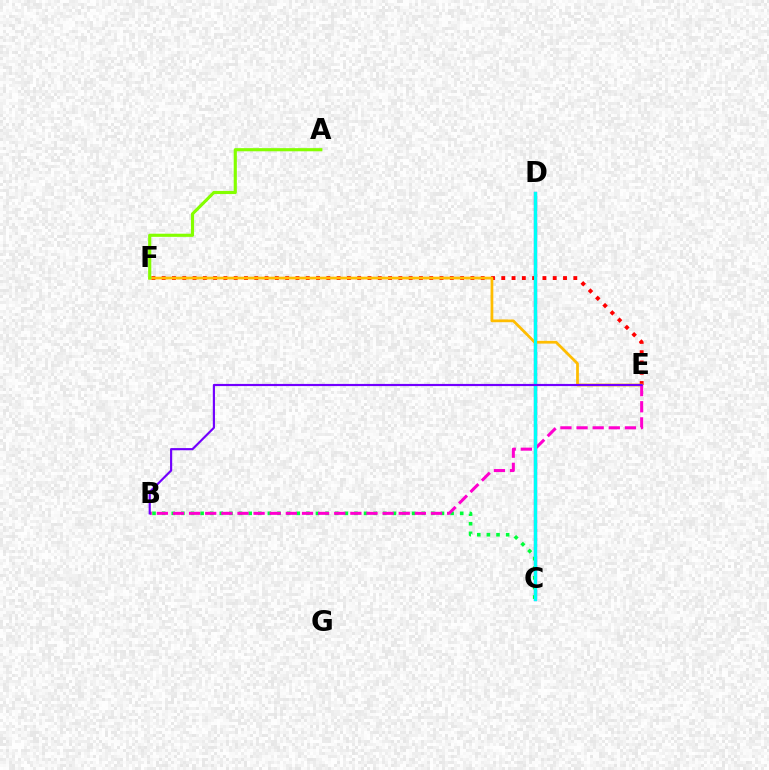{('C', 'D'): [{'color': '#004bff', 'line_style': 'solid', 'thickness': 2.38}, {'color': '#00fff6', 'line_style': 'solid', 'thickness': 2.24}], ('E', 'F'): [{'color': '#ff0000', 'line_style': 'dotted', 'thickness': 2.8}, {'color': '#ffbd00', 'line_style': 'solid', 'thickness': 1.98}], ('B', 'C'): [{'color': '#00ff39', 'line_style': 'dotted', 'thickness': 2.61}], ('B', 'E'): [{'color': '#ff00cf', 'line_style': 'dashed', 'thickness': 2.19}, {'color': '#7200ff', 'line_style': 'solid', 'thickness': 1.56}], ('A', 'F'): [{'color': '#84ff00', 'line_style': 'solid', 'thickness': 2.26}]}